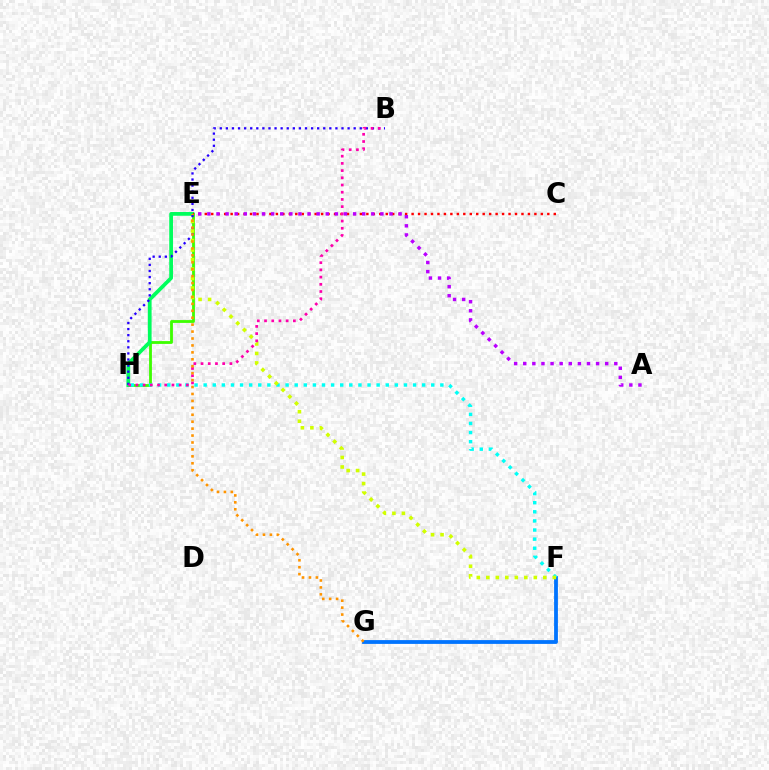{('E', 'H'): [{'color': '#3dff00', 'line_style': 'solid', 'thickness': 2.02}, {'color': '#00ff5c', 'line_style': 'solid', 'thickness': 2.7}], ('F', 'G'): [{'color': '#0074ff', 'line_style': 'solid', 'thickness': 2.73}], ('C', 'E'): [{'color': '#ff0000', 'line_style': 'dotted', 'thickness': 1.76}], ('F', 'H'): [{'color': '#00fff6', 'line_style': 'dotted', 'thickness': 2.47}], ('B', 'H'): [{'color': '#2500ff', 'line_style': 'dotted', 'thickness': 1.65}, {'color': '#ff00ac', 'line_style': 'dotted', 'thickness': 1.96}], ('E', 'F'): [{'color': '#d1ff00', 'line_style': 'dotted', 'thickness': 2.58}], ('E', 'G'): [{'color': '#ff9400', 'line_style': 'dotted', 'thickness': 1.88}], ('A', 'E'): [{'color': '#b900ff', 'line_style': 'dotted', 'thickness': 2.47}]}